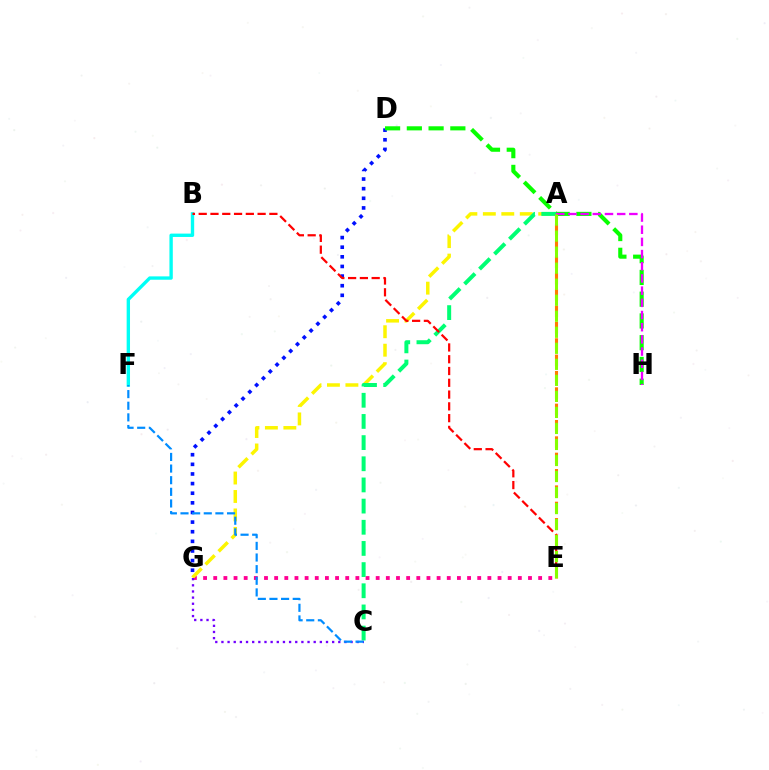{('E', 'G'): [{'color': '#ff0094', 'line_style': 'dotted', 'thickness': 2.76}], ('D', 'G'): [{'color': '#0010ff', 'line_style': 'dotted', 'thickness': 2.62}], ('A', 'G'): [{'color': '#fcf500', 'line_style': 'dashed', 'thickness': 2.51}], ('D', 'H'): [{'color': '#08ff00', 'line_style': 'dashed', 'thickness': 2.96}], ('A', 'C'): [{'color': '#00ff74', 'line_style': 'dashed', 'thickness': 2.88}], ('B', 'F'): [{'color': '#00fff6', 'line_style': 'solid', 'thickness': 2.42}], ('A', 'H'): [{'color': '#ee00ff', 'line_style': 'dashed', 'thickness': 1.66}], ('B', 'E'): [{'color': '#ff0000', 'line_style': 'dashed', 'thickness': 1.6}], ('C', 'G'): [{'color': '#7200ff', 'line_style': 'dotted', 'thickness': 1.67}], ('A', 'E'): [{'color': '#ff7c00', 'line_style': 'dashed', 'thickness': 2.22}, {'color': '#84ff00', 'line_style': 'dashed', 'thickness': 2.18}], ('C', 'F'): [{'color': '#008cff', 'line_style': 'dashed', 'thickness': 1.58}]}